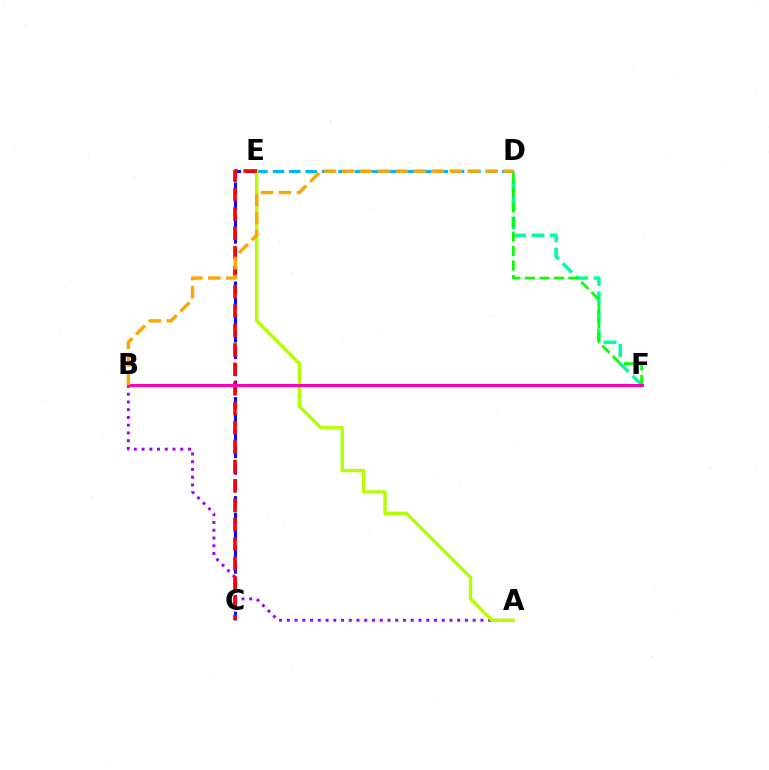{('D', 'F'): [{'color': '#00ff9d', 'line_style': 'dashed', 'thickness': 2.51}, {'color': '#08ff00', 'line_style': 'dashed', 'thickness': 1.97}], ('C', 'E'): [{'color': '#0010ff', 'line_style': 'dashed', 'thickness': 2.24}, {'color': '#ff0000', 'line_style': 'dashed', 'thickness': 2.64}], ('A', 'B'): [{'color': '#9b00ff', 'line_style': 'dotted', 'thickness': 2.1}], ('D', 'E'): [{'color': '#00b5ff', 'line_style': 'dashed', 'thickness': 2.23}], ('A', 'E'): [{'color': '#b3ff00', 'line_style': 'solid', 'thickness': 2.41}], ('B', 'F'): [{'color': '#ff00bd', 'line_style': 'solid', 'thickness': 2.15}], ('B', 'D'): [{'color': '#ffa500', 'line_style': 'dashed', 'thickness': 2.44}]}